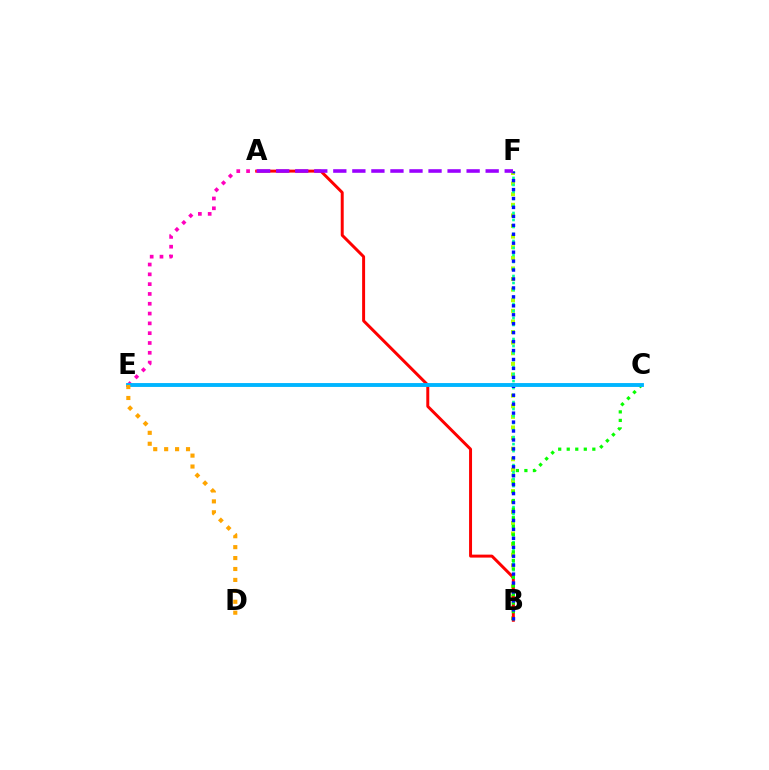{('B', 'F'): [{'color': '#b3ff00', 'line_style': 'dotted', 'thickness': 2.88}, {'color': '#00ff9d', 'line_style': 'dotted', 'thickness': 1.9}, {'color': '#0010ff', 'line_style': 'dotted', 'thickness': 2.43}], ('A', 'B'): [{'color': '#ff0000', 'line_style': 'solid', 'thickness': 2.14}], ('A', 'E'): [{'color': '#ff00bd', 'line_style': 'dotted', 'thickness': 2.66}], ('B', 'C'): [{'color': '#08ff00', 'line_style': 'dotted', 'thickness': 2.32}], ('C', 'E'): [{'color': '#00b5ff', 'line_style': 'solid', 'thickness': 2.79}], ('A', 'F'): [{'color': '#9b00ff', 'line_style': 'dashed', 'thickness': 2.59}], ('D', 'E'): [{'color': '#ffa500', 'line_style': 'dotted', 'thickness': 2.97}]}